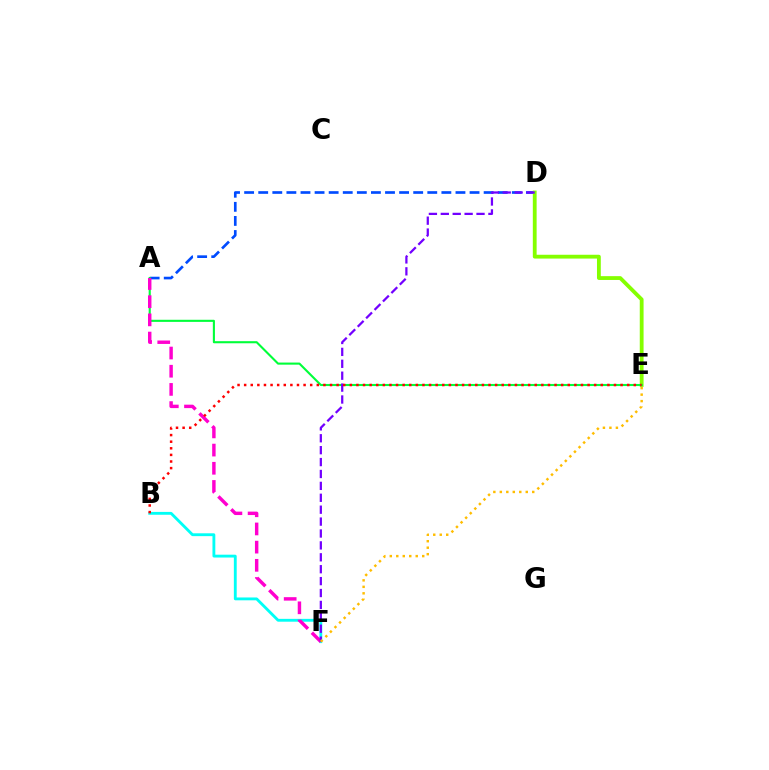{('A', 'D'): [{'color': '#004bff', 'line_style': 'dashed', 'thickness': 1.91}], ('D', 'E'): [{'color': '#84ff00', 'line_style': 'solid', 'thickness': 2.75}], ('A', 'E'): [{'color': '#00ff39', 'line_style': 'solid', 'thickness': 1.51}], ('B', 'F'): [{'color': '#00fff6', 'line_style': 'solid', 'thickness': 2.05}], ('A', 'F'): [{'color': '#ff00cf', 'line_style': 'dashed', 'thickness': 2.47}], ('D', 'F'): [{'color': '#7200ff', 'line_style': 'dashed', 'thickness': 1.62}], ('B', 'E'): [{'color': '#ff0000', 'line_style': 'dotted', 'thickness': 1.79}], ('E', 'F'): [{'color': '#ffbd00', 'line_style': 'dotted', 'thickness': 1.76}]}